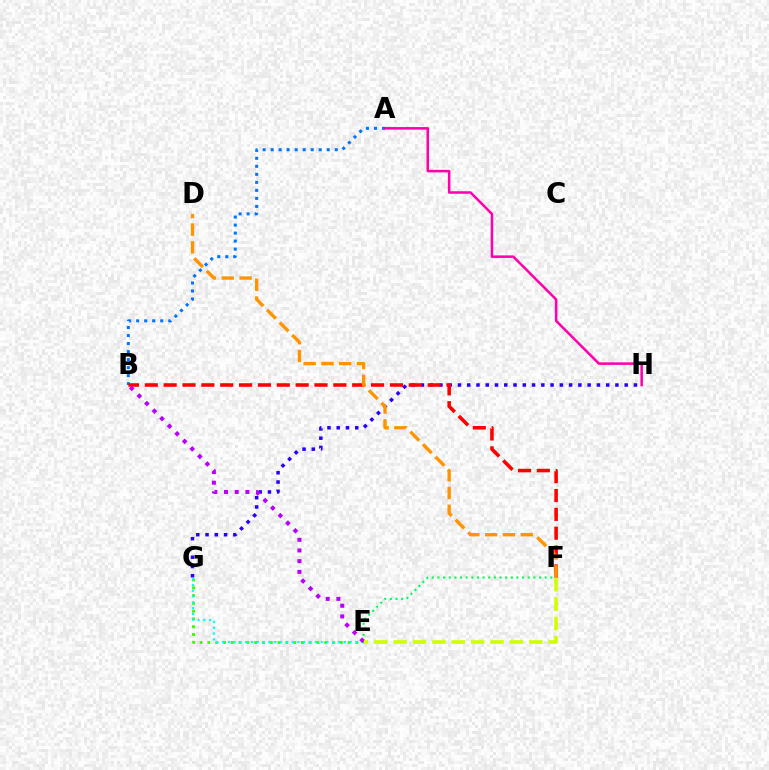{('E', 'G'): [{'color': '#3dff00', 'line_style': 'dotted', 'thickness': 2.12}, {'color': '#00fff6', 'line_style': 'dotted', 'thickness': 1.58}], ('A', 'B'): [{'color': '#0074ff', 'line_style': 'dotted', 'thickness': 2.18}], ('G', 'H'): [{'color': '#2500ff', 'line_style': 'dotted', 'thickness': 2.52}], ('B', 'F'): [{'color': '#ff0000', 'line_style': 'dashed', 'thickness': 2.56}], ('E', 'F'): [{'color': '#00ff5c', 'line_style': 'dotted', 'thickness': 1.53}, {'color': '#d1ff00', 'line_style': 'dashed', 'thickness': 2.63}], ('B', 'E'): [{'color': '#b900ff', 'line_style': 'dotted', 'thickness': 2.9}], ('D', 'F'): [{'color': '#ff9400', 'line_style': 'dashed', 'thickness': 2.42}], ('A', 'H'): [{'color': '#ff00ac', 'line_style': 'solid', 'thickness': 1.82}]}